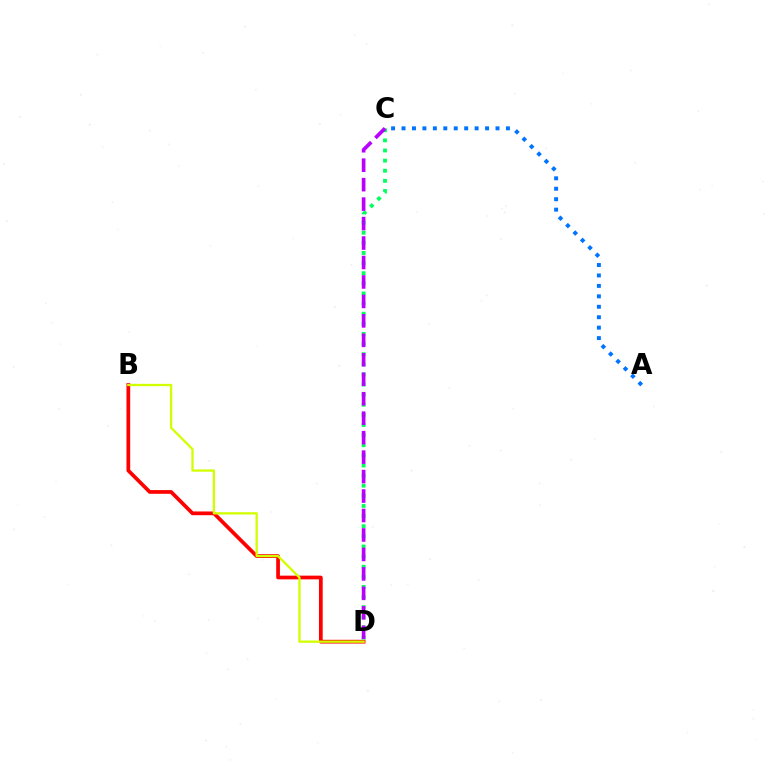{('B', 'D'): [{'color': '#ff0000', 'line_style': 'solid', 'thickness': 2.68}, {'color': '#d1ff00', 'line_style': 'solid', 'thickness': 1.65}], ('C', 'D'): [{'color': '#00ff5c', 'line_style': 'dotted', 'thickness': 2.75}, {'color': '#b900ff', 'line_style': 'dashed', 'thickness': 2.64}], ('A', 'C'): [{'color': '#0074ff', 'line_style': 'dotted', 'thickness': 2.84}]}